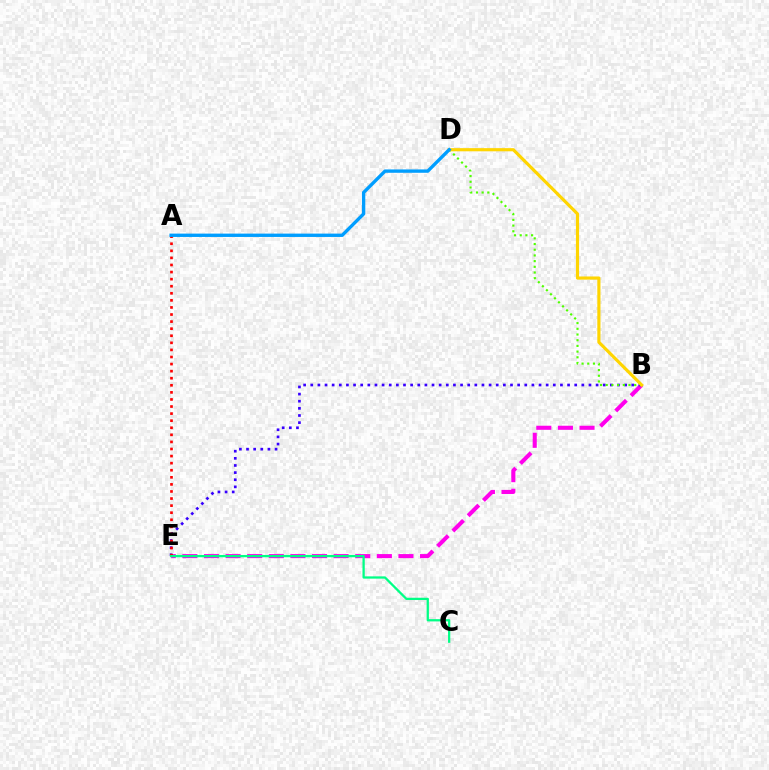{('B', 'E'): [{'color': '#ff00ed', 'line_style': 'dashed', 'thickness': 2.94}, {'color': '#3700ff', 'line_style': 'dotted', 'thickness': 1.94}], ('A', 'E'): [{'color': '#ff0000', 'line_style': 'dotted', 'thickness': 1.92}], ('B', 'D'): [{'color': '#4fff00', 'line_style': 'dotted', 'thickness': 1.55}, {'color': '#ffd500', 'line_style': 'solid', 'thickness': 2.28}], ('C', 'E'): [{'color': '#00ff86', 'line_style': 'solid', 'thickness': 1.64}], ('A', 'D'): [{'color': '#009eff', 'line_style': 'solid', 'thickness': 2.41}]}